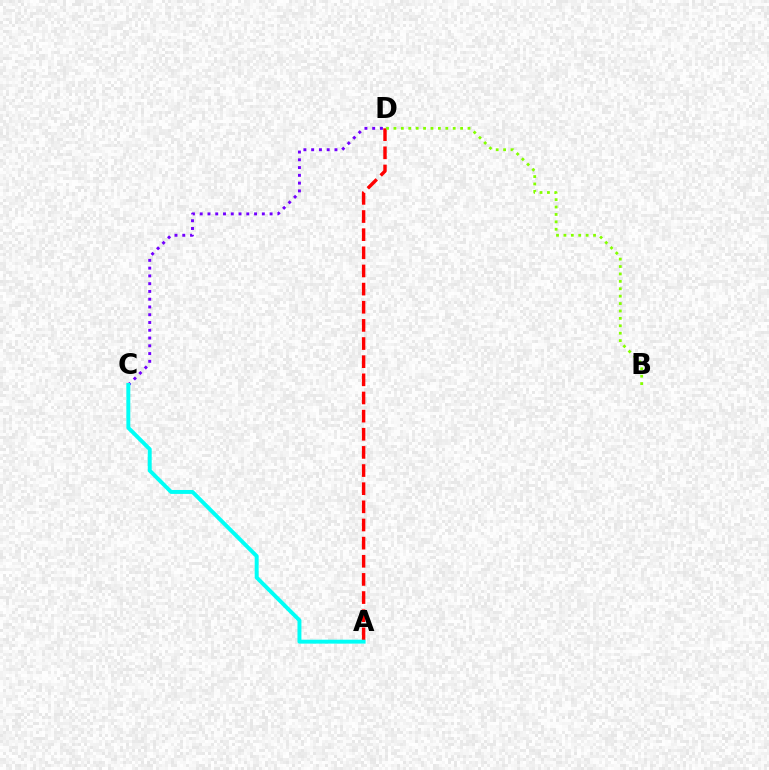{('A', 'D'): [{'color': '#ff0000', 'line_style': 'dashed', 'thickness': 2.46}], ('C', 'D'): [{'color': '#7200ff', 'line_style': 'dotted', 'thickness': 2.11}], ('B', 'D'): [{'color': '#84ff00', 'line_style': 'dotted', 'thickness': 2.01}], ('A', 'C'): [{'color': '#00fff6', 'line_style': 'solid', 'thickness': 2.83}]}